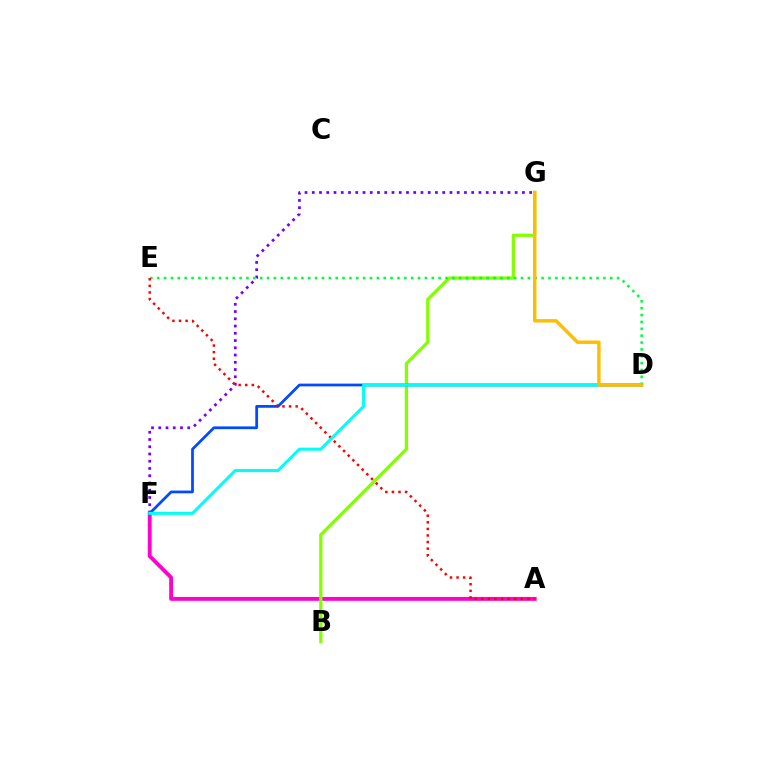{('A', 'F'): [{'color': '#ff00cf', 'line_style': 'solid', 'thickness': 2.77}], ('F', 'G'): [{'color': '#7200ff', 'line_style': 'dotted', 'thickness': 1.97}], ('B', 'G'): [{'color': '#84ff00', 'line_style': 'solid', 'thickness': 2.34}], ('D', 'E'): [{'color': '#00ff39', 'line_style': 'dotted', 'thickness': 1.86}], ('D', 'F'): [{'color': '#004bff', 'line_style': 'solid', 'thickness': 1.98}, {'color': '#00fff6', 'line_style': 'solid', 'thickness': 2.21}], ('A', 'E'): [{'color': '#ff0000', 'line_style': 'dotted', 'thickness': 1.79}], ('D', 'G'): [{'color': '#ffbd00', 'line_style': 'solid', 'thickness': 2.47}]}